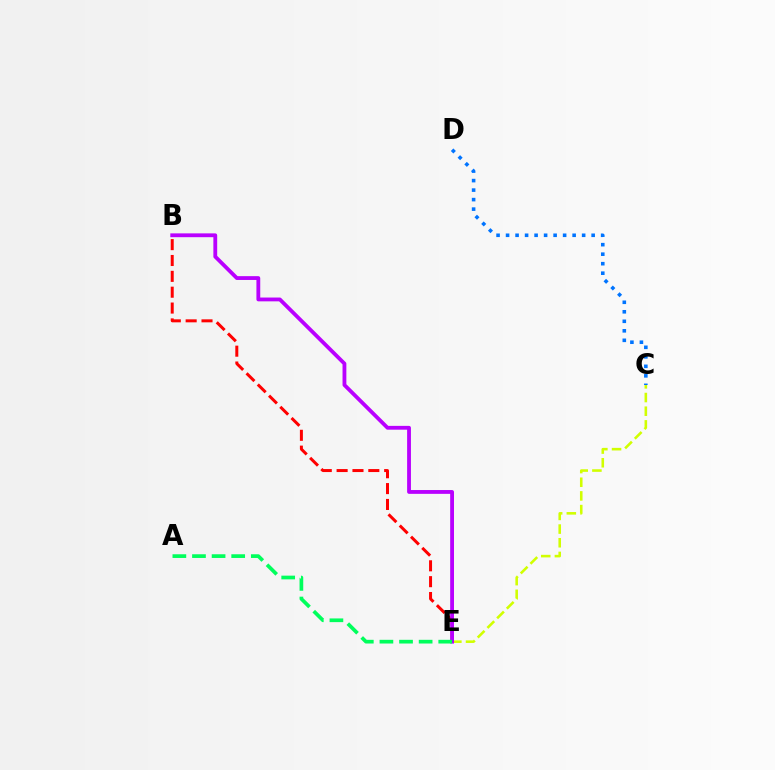{('C', 'E'): [{'color': '#d1ff00', 'line_style': 'dashed', 'thickness': 1.86}], ('B', 'E'): [{'color': '#ff0000', 'line_style': 'dashed', 'thickness': 2.15}, {'color': '#b900ff', 'line_style': 'solid', 'thickness': 2.75}], ('C', 'D'): [{'color': '#0074ff', 'line_style': 'dotted', 'thickness': 2.58}], ('A', 'E'): [{'color': '#00ff5c', 'line_style': 'dashed', 'thickness': 2.66}]}